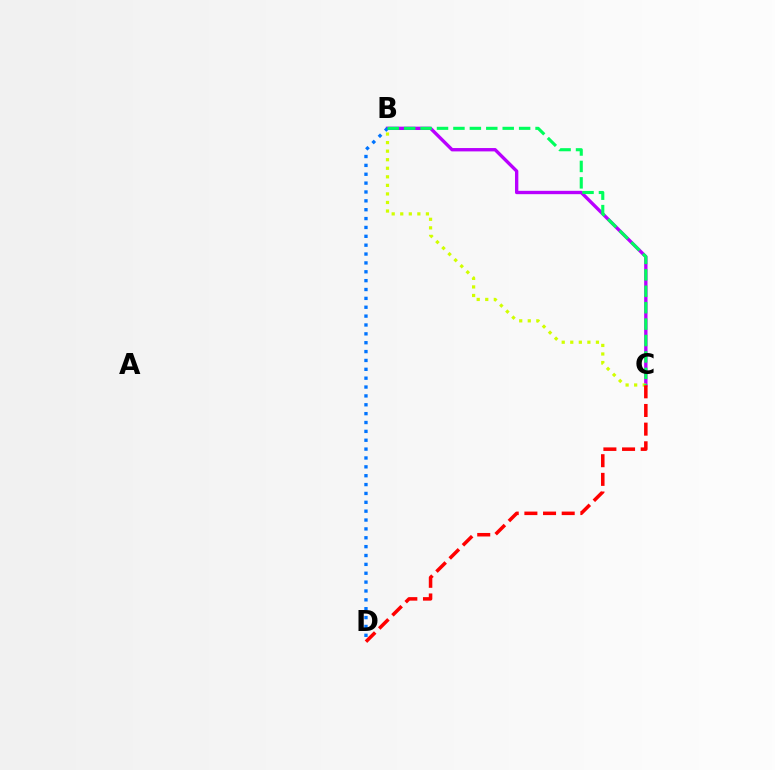{('B', 'C'): [{'color': '#b900ff', 'line_style': 'solid', 'thickness': 2.41}, {'color': '#d1ff00', 'line_style': 'dotted', 'thickness': 2.32}, {'color': '#00ff5c', 'line_style': 'dashed', 'thickness': 2.23}], ('C', 'D'): [{'color': '#ff0000', 'line_style': 'dashed', 'thickness': 2.53}], ('B', 'D'): [{'color': '#0074ff', 'line_style': 'dotted', 'thickness': 2.41}]}